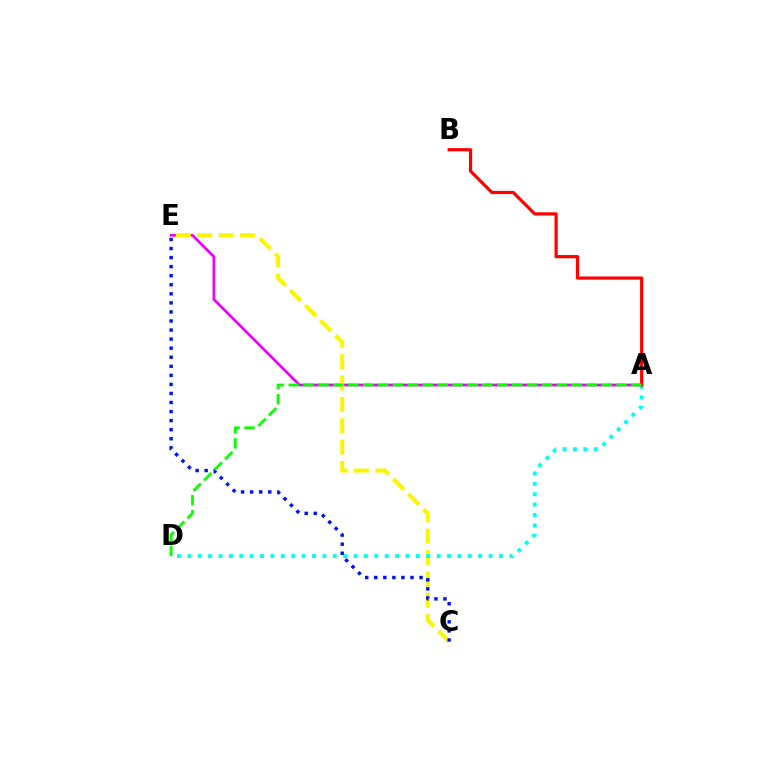{('A', 'E'): [{'color': '#ee00ff', 'line_style': 'solid', 'thickness': 1.96}], ('C', 'E'): [{'color': '#fcf500', 'line_style': 'dashed', 'thickness': 2.9}, {'color': '#0010ff', 'line_style': 'dotted', 'thickness': 2.46}], ('A', 'D'): [{'color': '#00fff6', 'line_style': 'dotted', 'thickness': 2.82}, {'color': '#08ff00', 'line_style': 'dashed', 'thickness': 2.02}], ('A', 'B'): [{'color': '#ff0000', 'line_style': 'solid', 'thickness': 2.3}]}